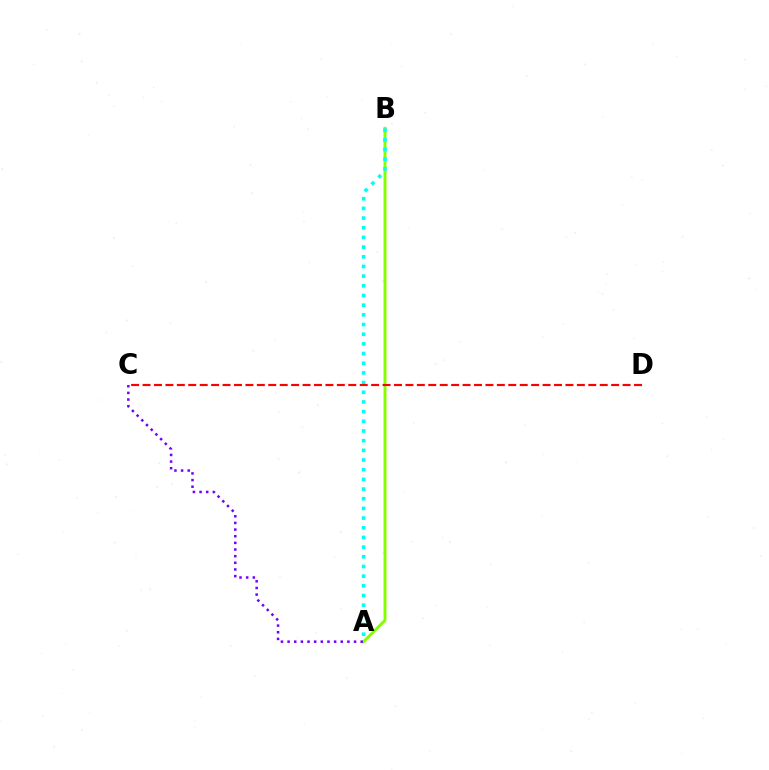{('A', 'B'): [{'color': '#84ff00', 'line_style': 'solid', 'thickness': 2.12}, {'color': '#00fff6', 'line_style': 'dotted', 'thickness': 2.63}], ('A', 'C'): [{'color': '#7200ff', 'line_style': 'dotted', 'thickness': 1.81}], ('C', 'D'): [{'color': '#ff0000', 'line_style': 'dashed', 'thickness': 1.55}]}